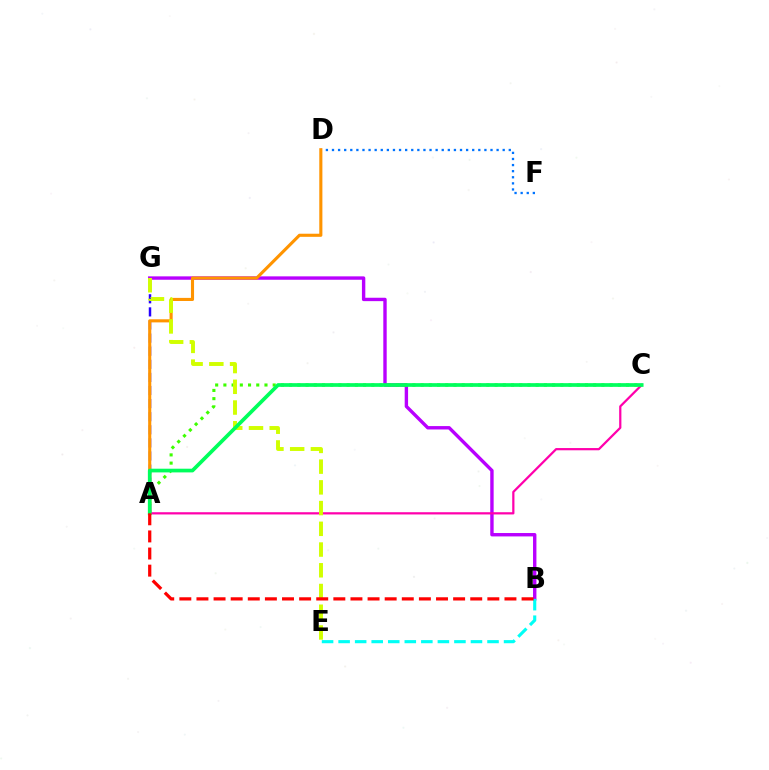{('A', 'G'): [{'color': '#2500ff', 'line_style': 'dashed', 'thickness': 1.78}], ('D', 'F'): [{'color': '#0074ff', 'line_style': 'dotted', 'thickness': 1.66}], ('B', 'G'): [{'color': '#b900ff', 'line_style': 'solid', 'thickness': 2.44}], ('A', 'C'): [{'color': '#3dff00', 'line_style': 'dotted', 'thickness': 2.23}, {'color': '#ff00ac', 'line_style': 'solid', 'thickness': 1.61}, {'color': '#00ff5c', 'line_style': 'solid', 'thickness': 2.66}], ('A', 'D'): [{'color': '#ff9400', 'line_style': 'solid', 'thickness': 2.23}], ('E', 'G'): [{'color': '#d1ff00', 'line_style': 'dashed', 'thickness': 2.82}], ('B', 'E'): [{'color': '#00fff6', 'line_style': 'dashed', 'thickness': 2.25}], ('A', 'B'): [{'color': '#ff0000', 'line_style': 'dashed', 'thickness': 2.32}]}